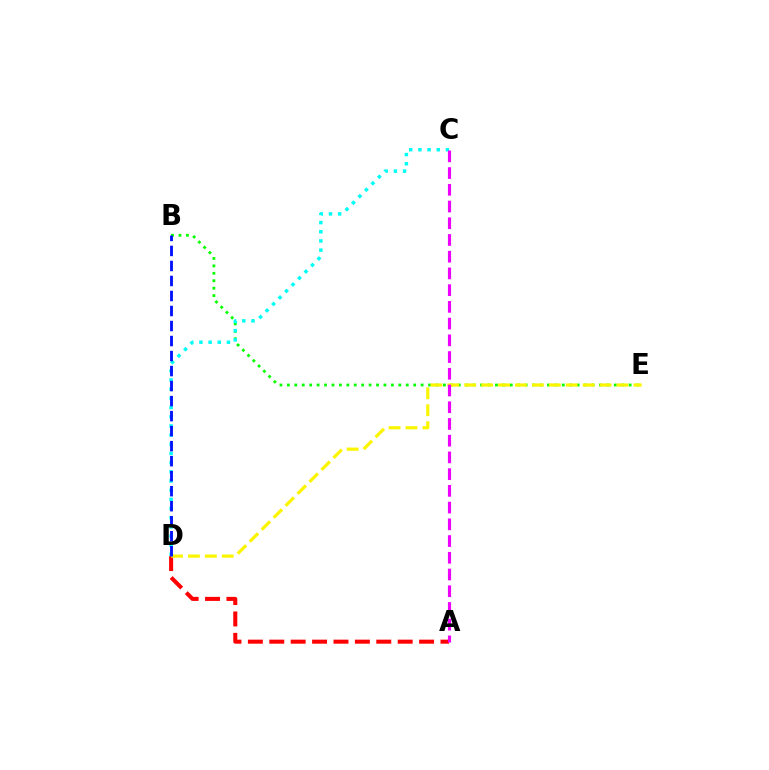{('B', 'E'): [{'color': '#08ff00', 'line_style': 'dotted', 'thickness': 2.02}], ('A', 'D'): [{'color': '#ff0000', 'line_style': 'dashed', 'thickness': 2.91}], ('D', 'E'): [{'color': '#fcf500', 'line_style': 'dashed', 'thickness': 2.3}], ('C', 'D'): [{'color': '#00fff6', 'line_style': 'dotted', 'thickness': 2.49}], ('B', 'D'): [{'color': '#0010ff', 'line_style': 'dashed', 'thickness': 2.04}], ('A', 'C'): [{'color': '#ee00ff', 'line_style': 'dashed', 'thickness': 2.27}]}